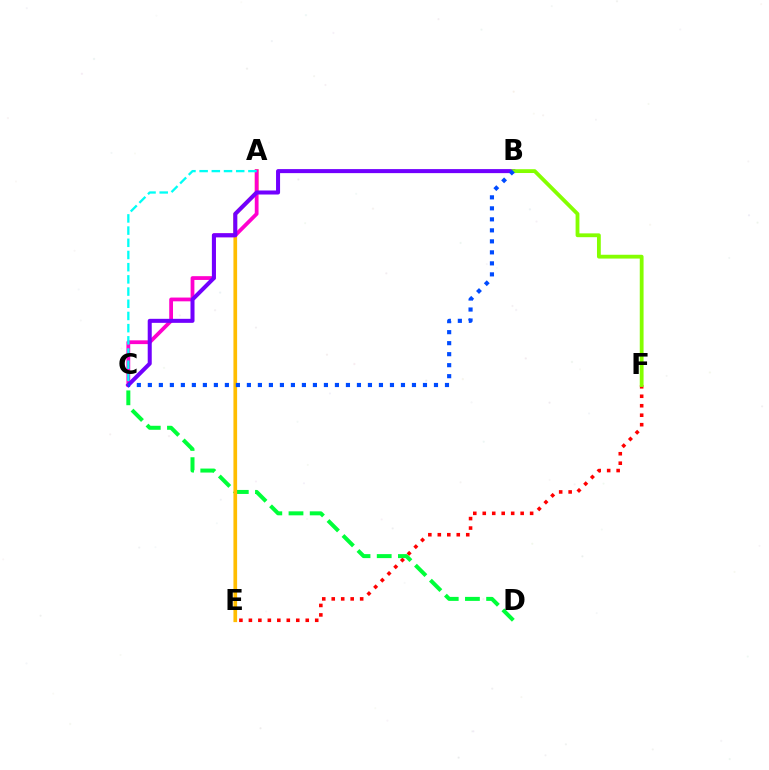{('E', 'F'): [{'color': '#ff0000', 'line_style': 'dotted', 'thickness': 2.57}], ('C', 'D'): [{'color': '#00ff39', 'line_style': 'dashed', 'thickness': 2.88}], ('A', 'E'): [{'color': '#ffbd00', 'line_style': 'solid', 'thickness': 2.65}], ('A', 'C'): [{'color': '#ff00cf', 'line_style': 'solid', 'thickness': 2.72}, {'color': '#00fff6', 'line_style': 'dashed', 'thickness': 1.66}], ('B', 'C'): [{'color': '#7200ff', 'line_style': 'solid', 'thickness': 2.9}, {'color': '#004bff', 'line_style': 'dotted', 'thickness': 2.99}], ('B', 'F'): [{'color': '#84ff00', 'line_style': 'solid', 'thickness': 2.74}]}